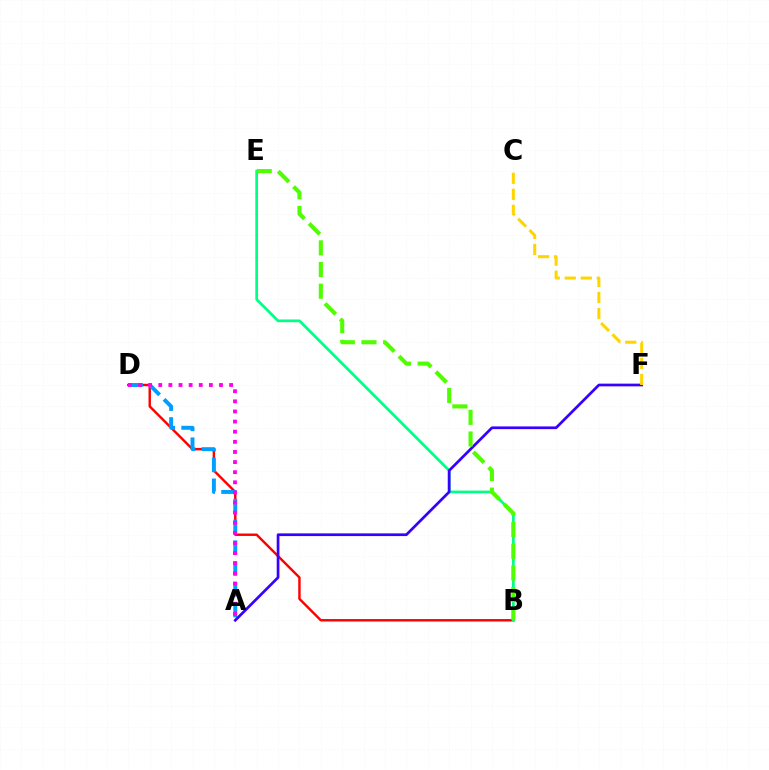{('B', 'D'): [{'color': '#ff0000', 'line_style': 'solid', 'thickness': 1.75}], ('A', 'D'): [{'color': '#009eff', 'line_style': 'dashed', 'thickness': 2.83}, {'color': '#ff00ed', 'line_style': 'dotted', 'thickness': 2.75}], ('B', 'E'): [{'color': '#00ff86', 'line_style': 'solid', 'thickness': 1.96}, {'color': '#4fff00', 'line_style': 'dashed', 'thickness': 2.94}], ('A', 'F'): [{'color': '#3700ff', 'line_style': 'solid', 'thickness': 1.95}], ('C', 'F'): [{'color': '#ffd500', 'line_style': 'dashed', 'thickness': 2.18}]}